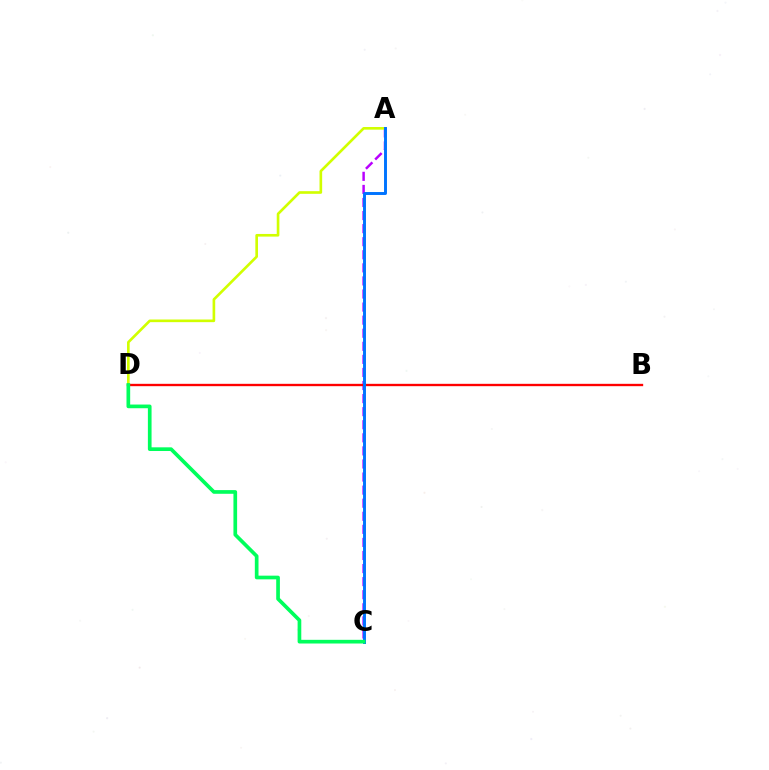{('A', 'C'): [{'color': '#b900ff', 'line_style': 'dashed', 'thickness': 1.78}, {'color': '#0074ff', 'line_style': 'solid', 'thickness': 2.12}], ('A', 'D'): [{'color': '#d1ff00', 'line_style': 'solid', 'thickness': 1.9}], ('B', 'D'): [{'color': '#ff0000', 'line_style': 'solid', 'thickness': 1.69}], ('C', 'D'): [{'color': '#00ff5c', 'line_style': 'solid', 'thickness': 2.65}]}